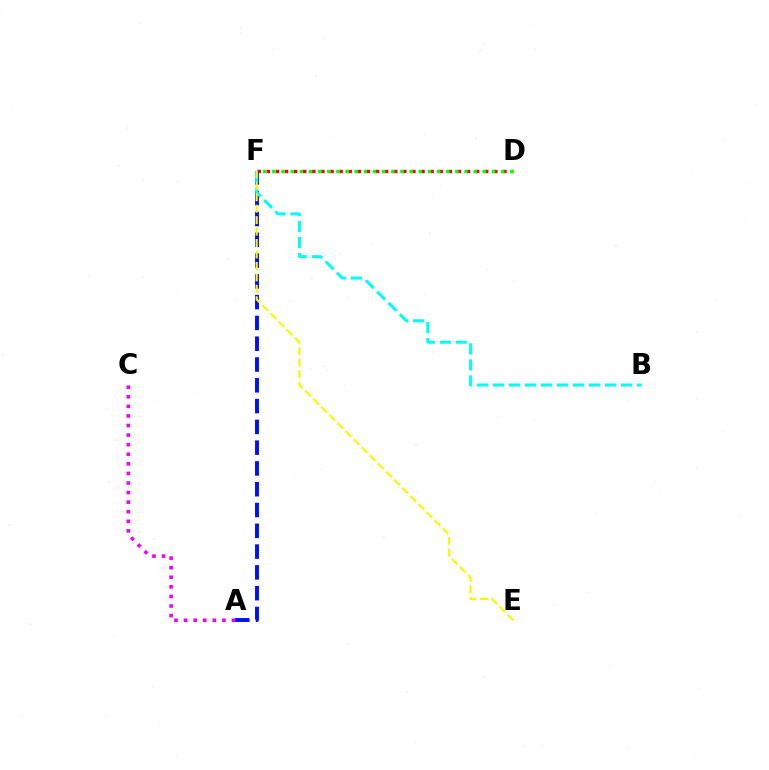{('D', 'F'): [{'color': '#ff0000', 'line_style': 'dotted', 'thickness': 2.47}, {'color': '#08ff00', 'line_style': 'dotted', 'thickness': 2.49}], ('A', 'F'): [{'color': '#0010ff', 'line_style': 'dashed', 'thickness': 2.82}], ('B', 'F'): [{'color': '#00fff6', 'line_style': 'dashed', 'thickness': 2.17}], ('A', 'C'): [{'color': '#ee00ff', 'line_style': 'dotted', 'thickness': 2.6}], ('E', 'F'): [{'color': '#fcf500', 'line_style': 'dashed', 'thickness': 1.55}]}